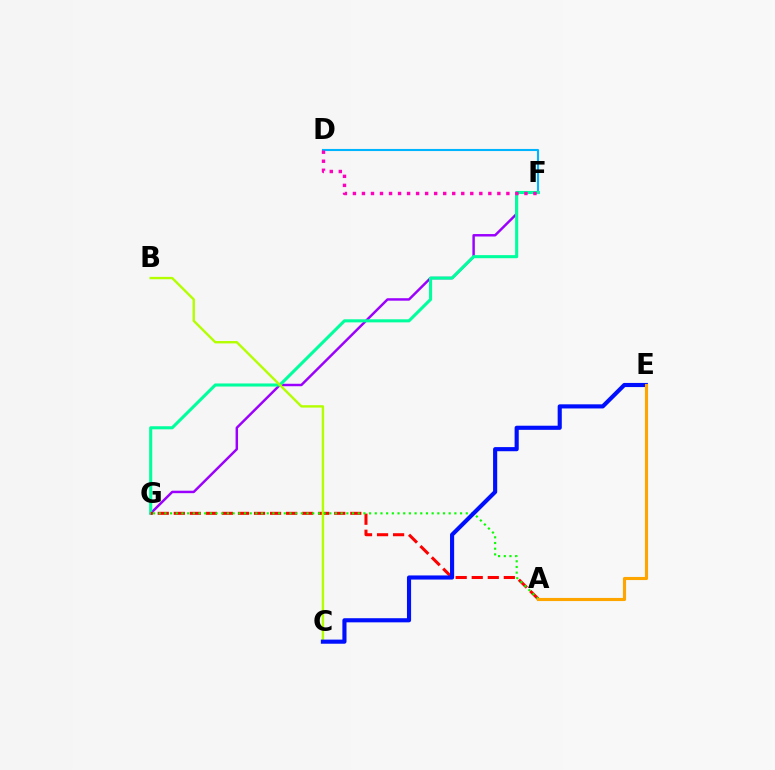{('F', 'G'): [{'color': '#9b00ff', 'line_style': 'solid', 'thickness': 1.77}, {'color': '#00ff9d', 'line_style': 'solid', 'thickness': 2.22}], ('D', 'F'): [{'color': '#00b5ff', 'line_style': 'solid', 'thickness': 1.51}, {'color': '#ff00bd', 'line_style': 'dotted', 'thickness': 2.45}], ('A', 'G'): [{'color': '#ff0000', 'line_style': 'dashed', 'thickness': 2.18}, {'color': '#08ff00', 'line_style': 'dotted', 'thickness': 1.54}], ('B', 'C'): [{'color': '#b3ff00', 'line_style': 'solid', 'thickness': 1.72}], ('C', 'E'): [{'color': '#0010ff', 'line_style': 'solid', 'thickness': 2.97}], ('A', 'E'): [{'color': '#ffa500', 'line_style': 'solid', 'thickness': 2.25}]}